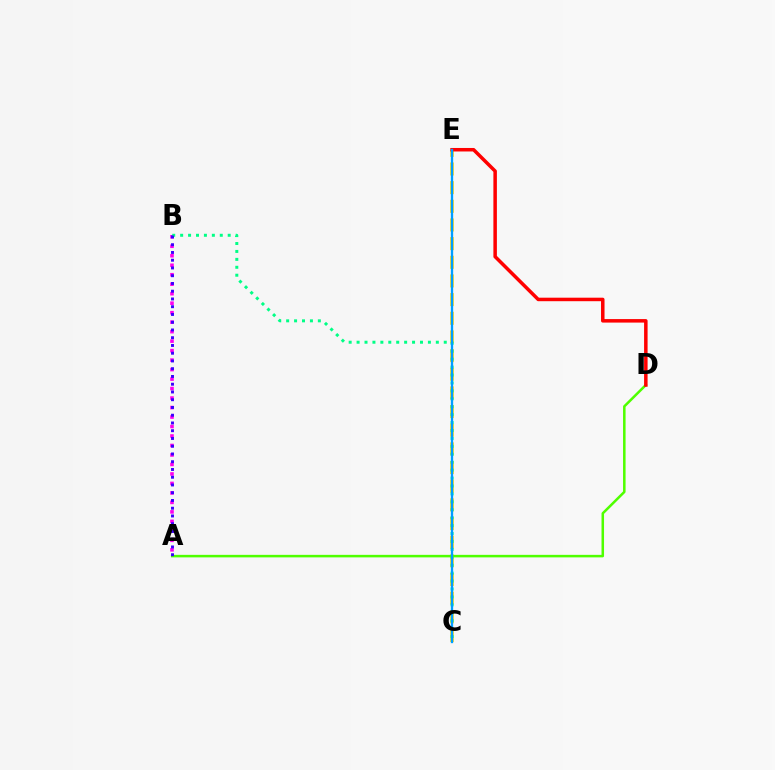{('A', 'B'): [{'color': '#ff00ed', 'line_style': 'dotted', 'thickness': 2.58}, {'color': '#3700ff', 'line_style': 'dotted', 'thickness': 2.11}], ('C', 'E'): [{'color': '#ffd500', 'line_style': 'dashed', 'thickness': 2.53}, {'color': '#009eff', 'line_style': 'solid', 'thickness': 1.68}], ('B', 'C'): [{'color': '#00ff86', 'line_style': 'dotted', 'thickness': 2.15}], ('A', 'D'): [{'color': '#4fff00', 'line_style': 'solid', 'thickness': 1.81}], ('D', 'E'): [{'color': '#ff0000', 'line_style': 'solid', 'thickness': 2.52}]}